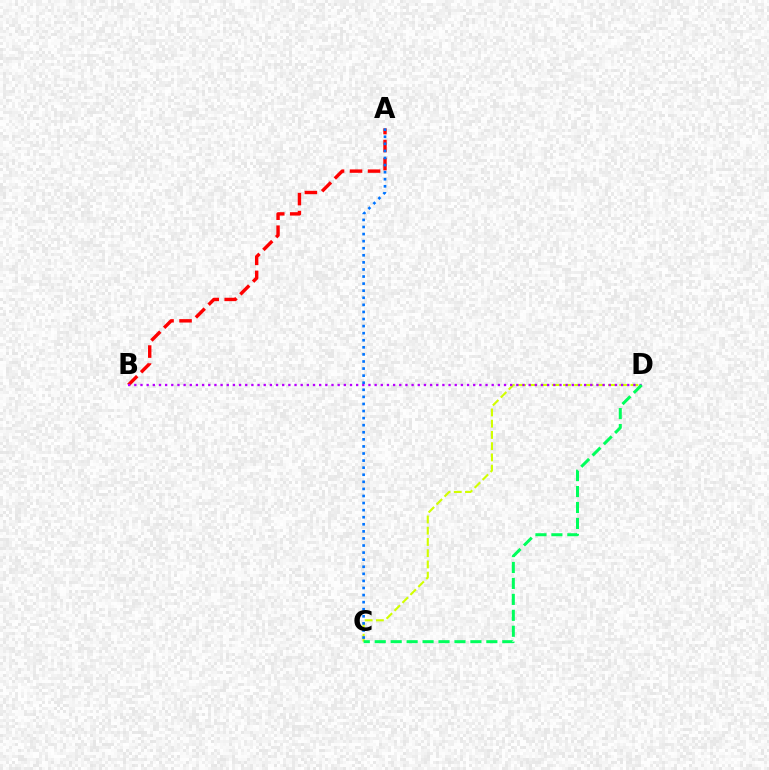{('C', 'D'): [{'color': '#d1ff00', 'line_style': 'dashed', 'thickness': 1.53}, {'color': '#00ff5c', 'line_style': 'dashed', 'thickness': 2.17}], ('A', 'B'): [{'color': '#ff0000', 'line_style': 'dashed', 'thickness': 2.45}], ('B', 'D'): [{'color': '#b900ff', 'line_style': 'dotted', 'thickness': 1.67}], ('A', 'C'): [{'color': '#0074ff', 'line_style': 'dotted', 'thickness': 1.92}]}